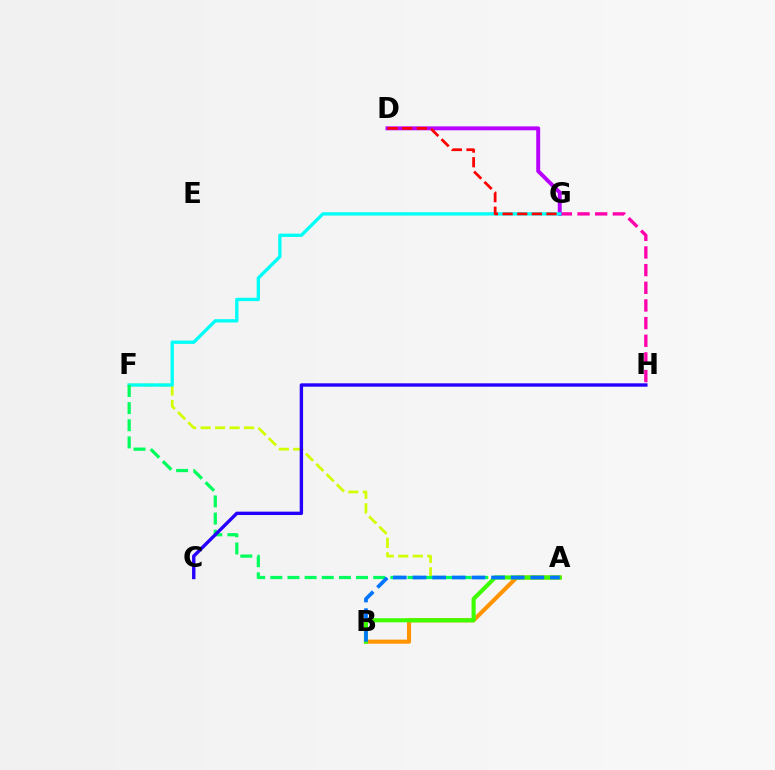{('G', 'H'): [{'color': '#ff00ac', 'line_style': 'dashed', 'thickness': 2.4}], ('A', 'B'): [{'color': '#ff9400', 'line_style': 'solid', 'thickness': 2.95}, {'color': '#3dff00', 'line_style': 'solid', 'thickness': 2.96}, {'color': '#0074ff', 'line_style': 'dashed', 'thickness': 2.67}], ('A', 'F'): [{'color': '#d1ff00', 'line_style': 'dashed', 'thickness': 1.97}, {'color': '#00ff5c', 'line_style': 'dashed', 'thickness': 2.33}], ('D', 'G'): [{'color': '#b900ff', 'line_style': 'solid', 'thickness': 2.82}, {'color': '#ff0000', 'line_style': 'dashed', 'thickness': 1.99}], ('F', 'G'): [{'color': '#00fff6', 'line_style': 'solid', 'thickness': 2.4}], ('C', 'H'): [{'color': '#2500ff', 'line_style': 'solid', 'thickness': 2.43}]}